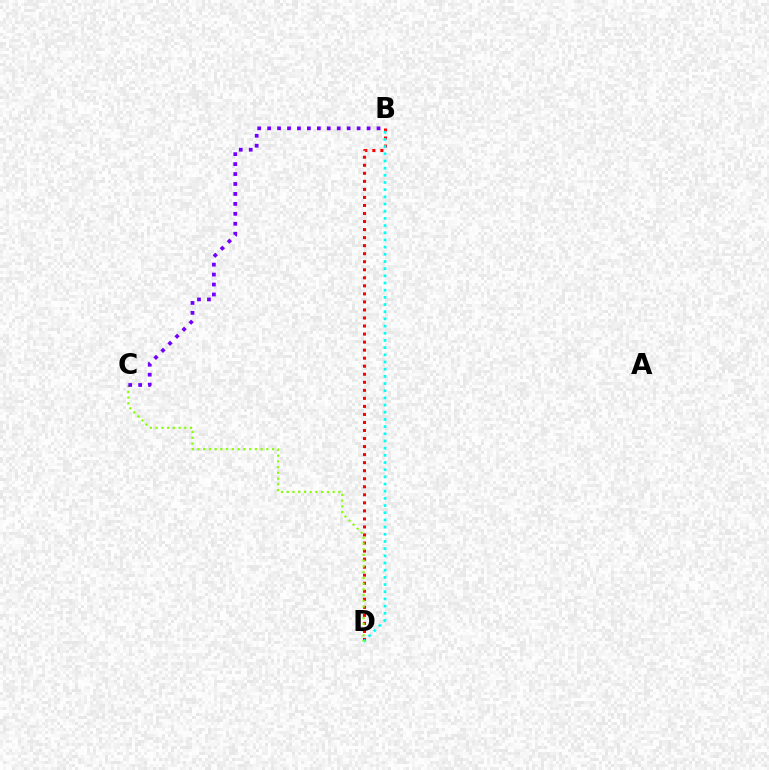{('B', 'D'): [{'color': '#ff0000', 'line_style': 'dotted', 'thickness': 2.18}, {'color': '#00fff6', 'line_style': 'dotted', 'thickness': 1.95}], ('C', 'D'): [{'color': '#84ff00', 'line_style': 'dotted', 'thickness': 1.56}], ('B', 'C'): [{'color': '#7200ff', 'line_style': 'dotted', 'thickness': 2.7}]}